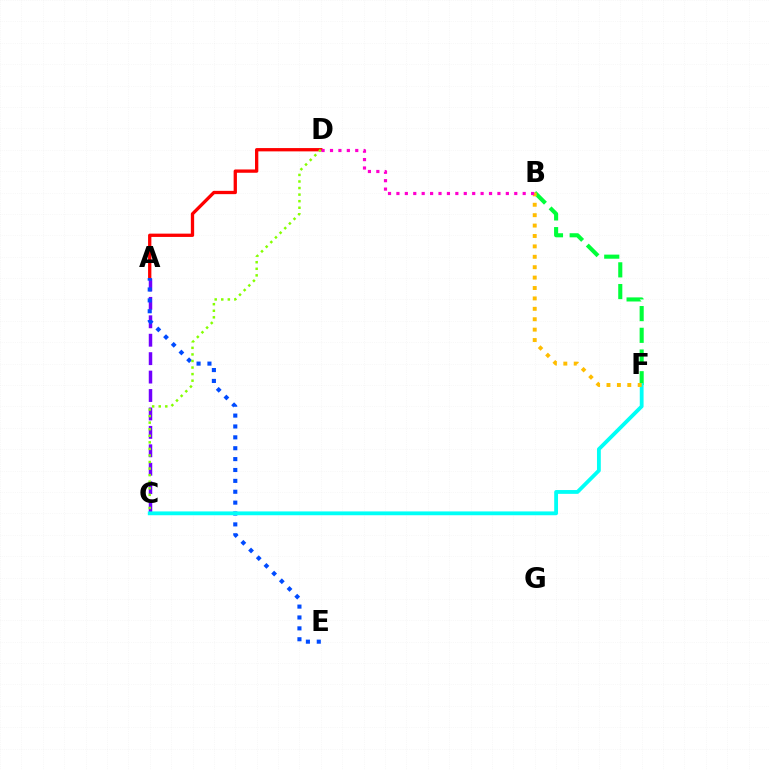{('A', 'C'): [{'color': '#7200ff', 'line_style': 'dashed', 'thickness': 2.5}], ('A', 'D'): [{'color': '#ff0000', 'line_style': 'solid', 'thickness': 2.38}], ('B', 'F'): [{'color': '#00ff39', 'line_style': 'dashed', 'thickness': 2.95}, {'color': '#ffbd00', 'line_style': 'dotted', 'thickness': 2.83}], ('A', 'E'): [{'color': '#004bff', 'line_style': 'dotted', 'thickness': 2.96}], ('C', 'F'): [{'color': '#00fff6', 'line_style': 'solid', 'thickness': 2.75}], ('C', 'D'): [{'color': '#84ff00', 'line_style': 'dotted', 'thickness': 1.78}], ('B', 'D'): [{'color': '#ff00cf', 'line_style': 'dotted', 'thickness': 2.29}]}